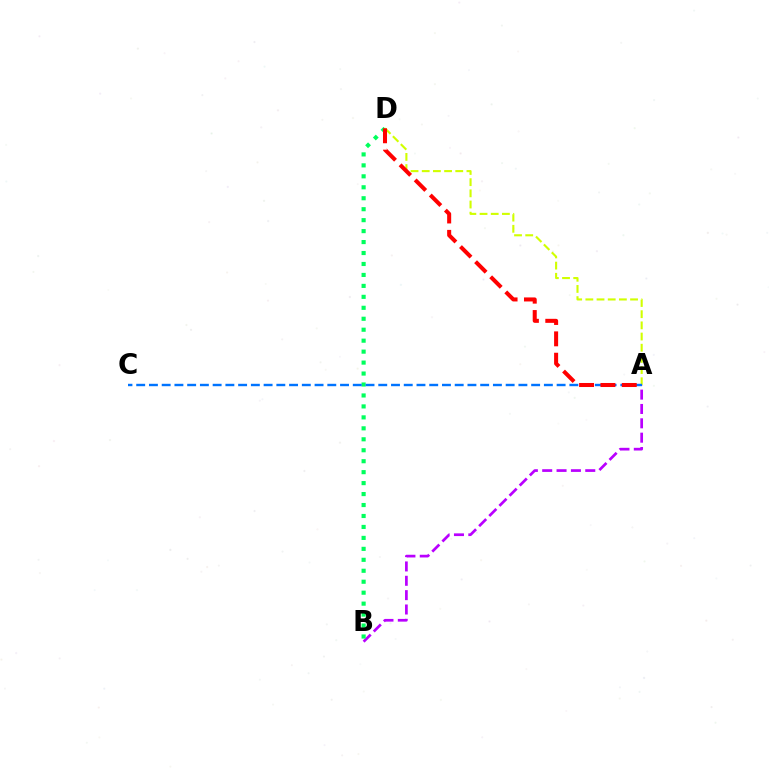{('A', 'B'): [{'color': '#b900ff', 'line_style': 'dashed', 'thickness': 1.95}], ('B', 'D'): [{'color': '#00ff5c', 'line_style': 'dotted', 'thickness': 2.98}], ('A', 'D'): [{'color': '#d1ff00', 'line_style': 'dashed', 'thickness': 1.52}, {'color': '#ff0000', 'line_style': 'dashed', 'thickness': 2.9}], ('A', 'C'): [{'color': '#0074ff', 'line_style': 'dashed', 'thickness': 1.73}]}